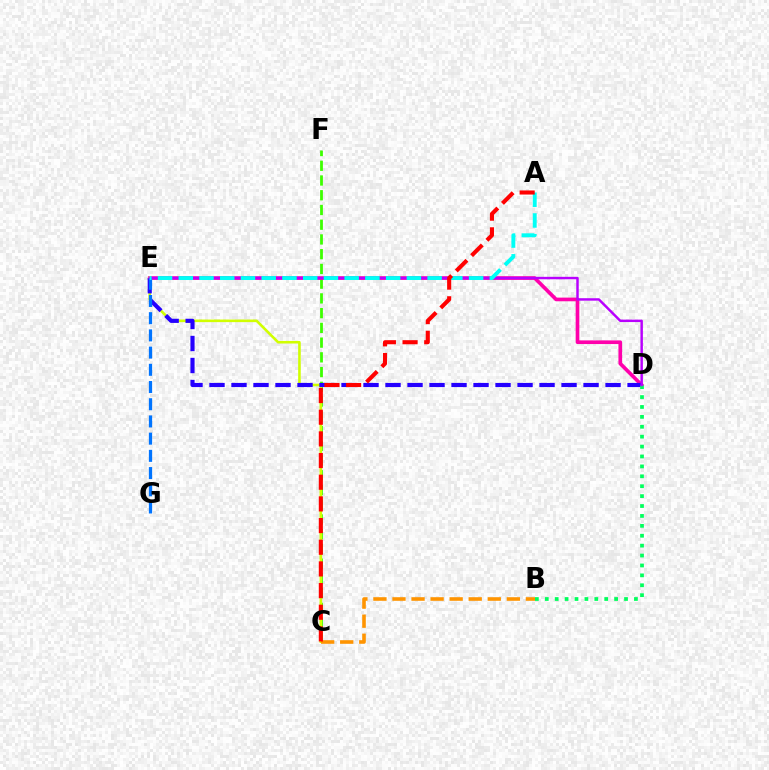{('C', 'F'): [{'color': '#3dff00', 'line_style': 'dashed', 'thickness': 2.0}], ('D', 'E'): [{'color': '#ff00ac', 'line_style': 'solid', 'thickness': 2.64}, {'color': '#2500ff', 'line_style': 'dashed', 'thickness': 2.99}, {'color': '#b900ff', 'line_style': 'solid', 'thickness': 1.77}], ('C', 'E'): [{'color': '#d1ff00', 'line_style': 'solid', 'thickness': 1.86}], ('B', 'D'): [{'color': '#00ff5c', 'line_style': 'dotted', 'thickness': 2.69}], ('E', 'G'): [{'color': '#0074ff', 'line_style': 'dashed', 'thickness': 2.34}], ('A', 'E'): [{'color': '#00fff6', 'line_style': 'dashed', 'thickness': 2.82}], ('B', 'C'): [{'color': '#ff9400', 'line_style': 'dashed', 'thickness': 2.59}], ('A', 'C'): [{'color': '#ff0000', 'line_style': 'dashed', 'thickness': 2.94}]}